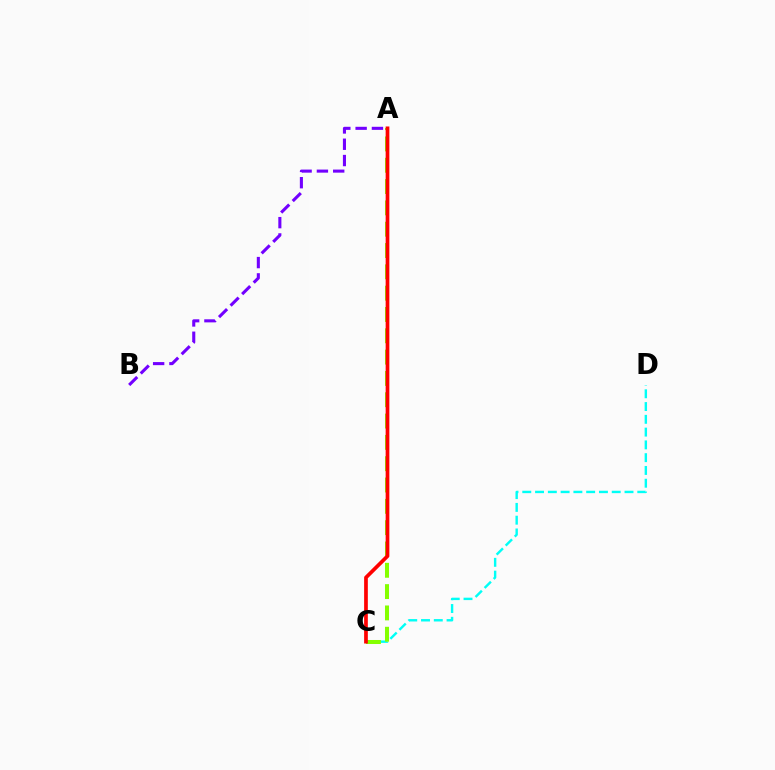{('A', 'B'): [{'color': '#7200ff', 'line_style': 'dashed', 'thickness': 2.21}], ('C', 'D'): [{'color': '#00fff6', 'line_style': 'dashed', 'thickness': 1.74}], ('A', 'C'): [{'color': '#84ff00', 'line_style': 'dashed', 'thickness': 2.9}, {'color': '#ff0000', 'line_style': 'solid', 'thickness': 2.67}]}